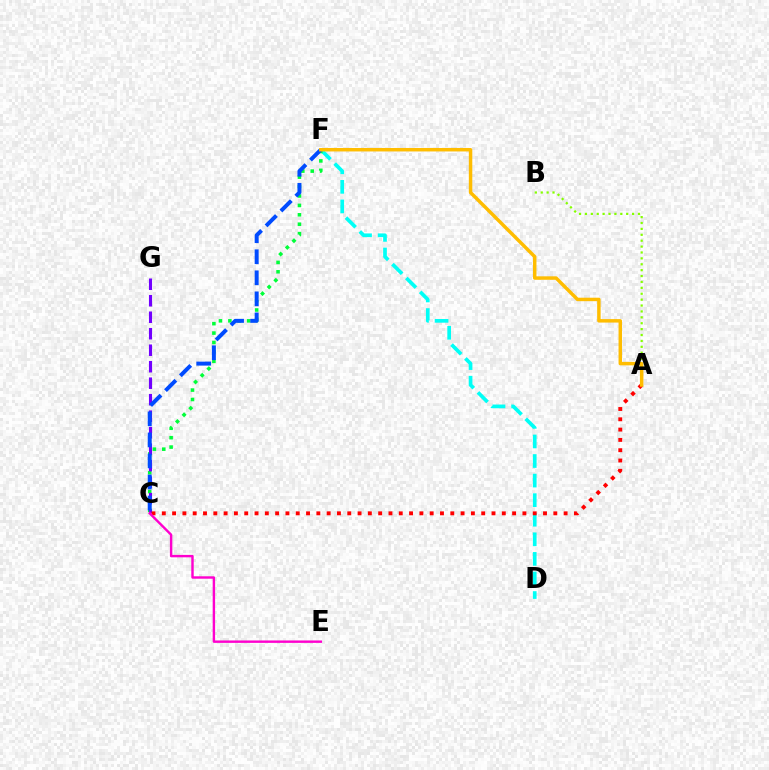{('D', 'F'): [{'color': '#00fff6', 'line_style': 'dashed', 'thickness': 2.66}], ('A', 'B'): [{'color': '#84ff00', 'line_style': 'dotted', 'thickness': 1.6}], ('C', 'F'): [{'color': '#00ff39', 'line_style': 'dotted', 'thickness': 2.56}, {'color': '#004bff', 'line_style': 'dashed', 'thickness': 2.86}], ('C', 'G'): [{'color': '#7200ff', 'line_style': 'dashed', 'thickness': 2.24}], ('A', 'C'): [{'color': '#ff0000', 'line_style': 'dotted', 'thickness': 2.8}], ('C', 'E'): [{'color': '#ff00cf', 'line_style': 'solid', 'thickness': 1.74}], ('A', 'F'): [{'color': '#ffbd00', 'line_style': 'solid', 'thickness': 2.49}]}